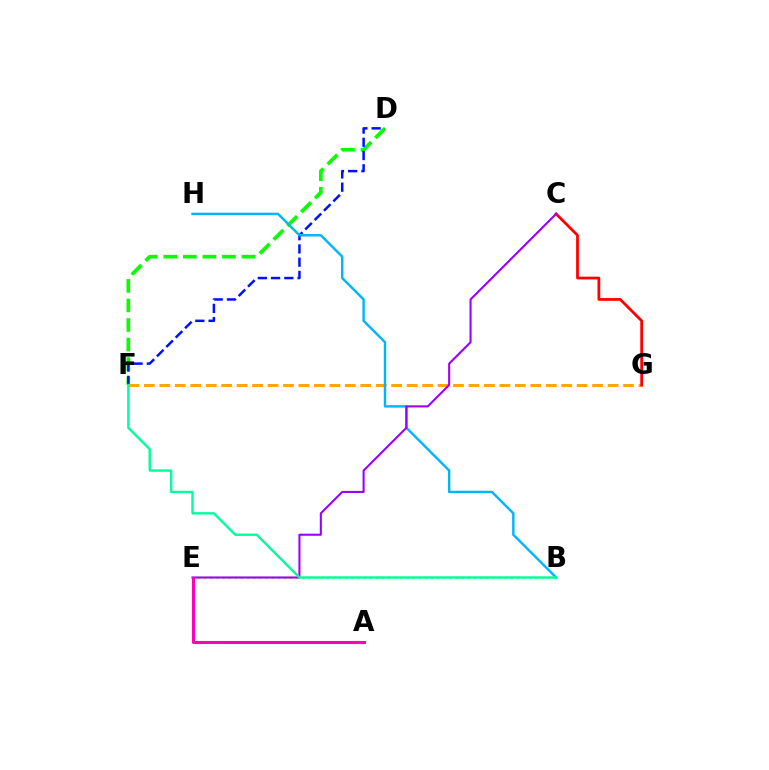{('B', 'E'): [{'color': '#b3ff00', 'line_style': 'dotted', 'thickness': 1.67}], ('D', 'F'): [{'color': '#08ff00', 'line_style': 'dashed', 'thickness': 2.66}, {'color': '#0010ff', 'line_style': 'dashed', 'thickness': 1.8}], ('F', 'G'): [{'color': '#ffa500', 'line_style': 'dashed', 'thickness': 2.1}], ('B', 'H'): [{'color': '#00b5ff', 'line_style': 'solid', 'thickness': 1.74}], ('C', 'G'): [{'color': '#ff0000', 'line_style': 'solid', 'thickness': 1.99}], ('C', 'E'): [{'color': '#9b00ff', 'line_style': 'solid', 'thickness': 1.51}], ('A', 'E'): [{'color': '#ff00bd', 'line_style': 'solid', 'thickness': 2.22}], ('B', 'F'): [{'color': '#00ff9d', 'line_style': 'solid', 'thickness': 1.74}]}